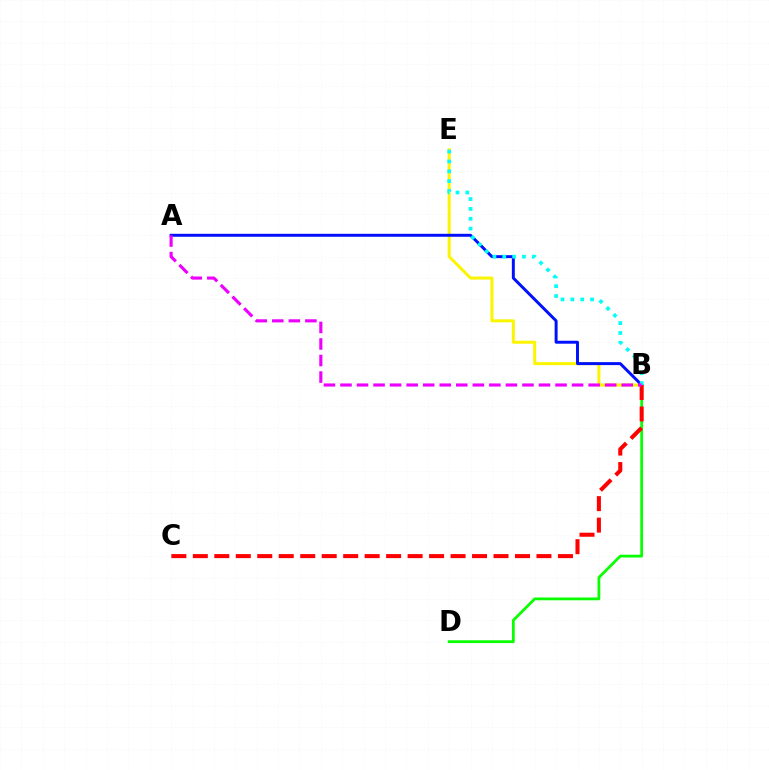{('B', 'E'): [{'color': '#fcf500', 'line_style': 'solid', 'thickness': 2.17}, {'color': '#00fff6', 'line_style': 'dotted', 'thickness': 2.67}], ('A', 'B'): [{'color': '#0010ff', 'line_style': 'solid', 'thickness': 2.13}, {'color': '#ee00ff', 'line_style': 'dashed', 'thickness': 2.25}], ('B', 'D'): [{'color': '#08ff00', 'line_style': 'solid', 'thickness': 1.99}], ('B', 'C'): [{'color': '#ff0000', 'line_style': 'dashed', 'thickness': 2.92}]}